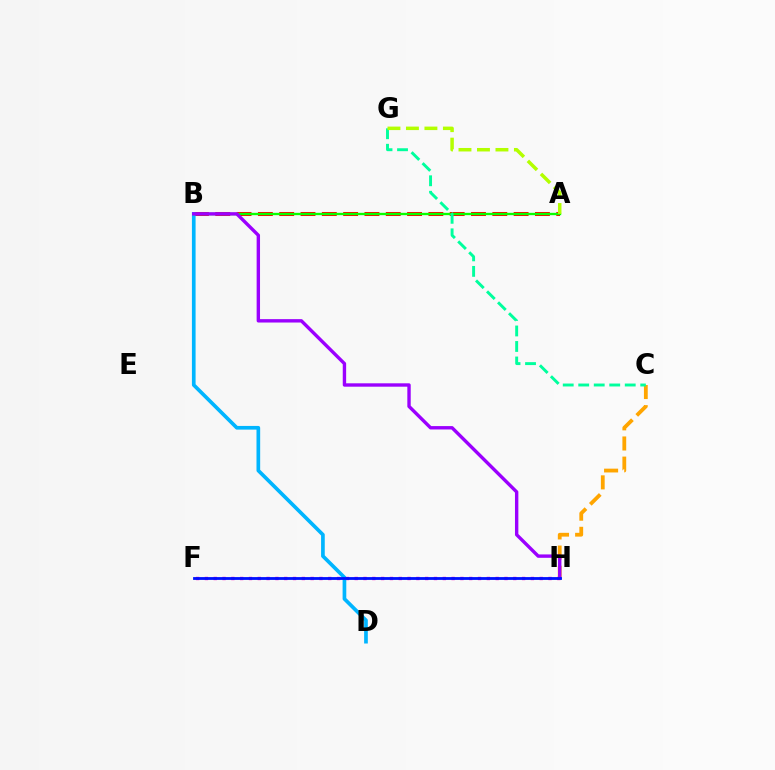{('F', 'H'): [{'color': '#ff00bd', 'line_style': 'dotted', 'thickness': 2.39}, {'color': '#0010ff', 'line_style': 'solid', 'thickness': 2.03}], ('C', 'H'): [{'color': '#ffa500', 'line_style': 'dashed', 'thickness': 2.74}], ('A', 'B'): [{'color': '#ff0000', 'line_style': 'dashed', 'thickness': 2.9}, {'color': '#08ff00', 'line_style': 'solid', 'thickness': 1.69}], ('B', 'D'): [{'color': '#00b5ff', 'line_style': 'solid', 'thickness': 2.65}], ('C', 'G'): [{'color': '#00ff9d', 'line_style': 'dashed', 'thickness': 2.11}], ('B', 'H'): [{'color': '#9b00ff', 'line_style': 'solid', 'thickness': 2.44}], ('A', 'G'): [{'color': '#b3ff00', 'line_style': 'dashed', 'thickness': 2.51}]}